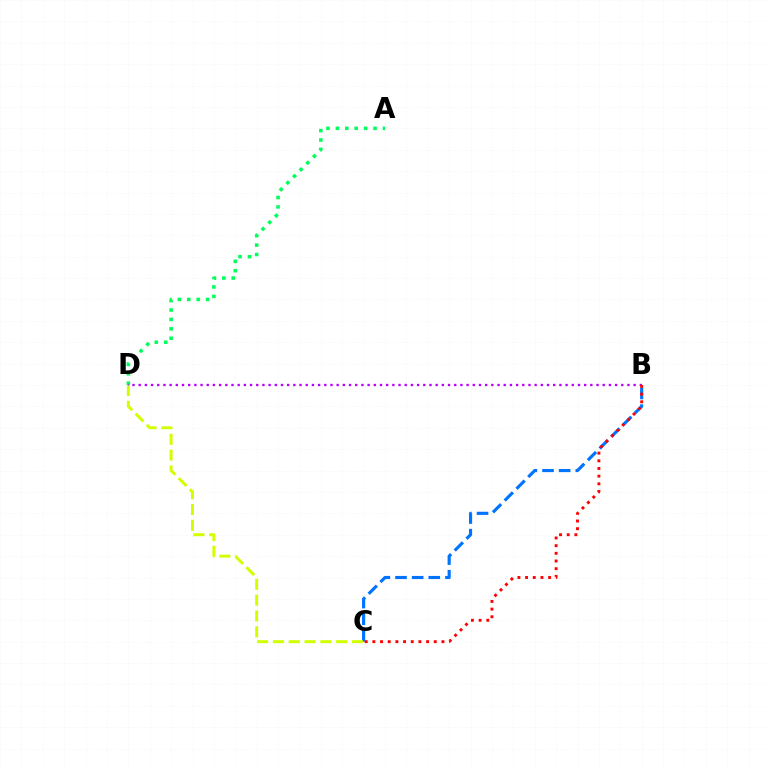{('A', 'D'): [{'color': '#00ff5c', 'line_style': 'dotted', 'thickness': 2.56}], ('B', 'C'): [{'color': '#0074ff', 'line_style': 'dashed', 'thickness': 2.26}, {'color': '#ff0000', 'line_style': 'dotted', 'thickness': 2.08}], ('C', 'D'): [{'color': '#d1ff00', 'line_style': 'dashed', 'thickness': 2.15}], ('B', 'D'): [{'color': '#b900ff', 'line_style': 'dotted', 'thickness': 1.68}]}